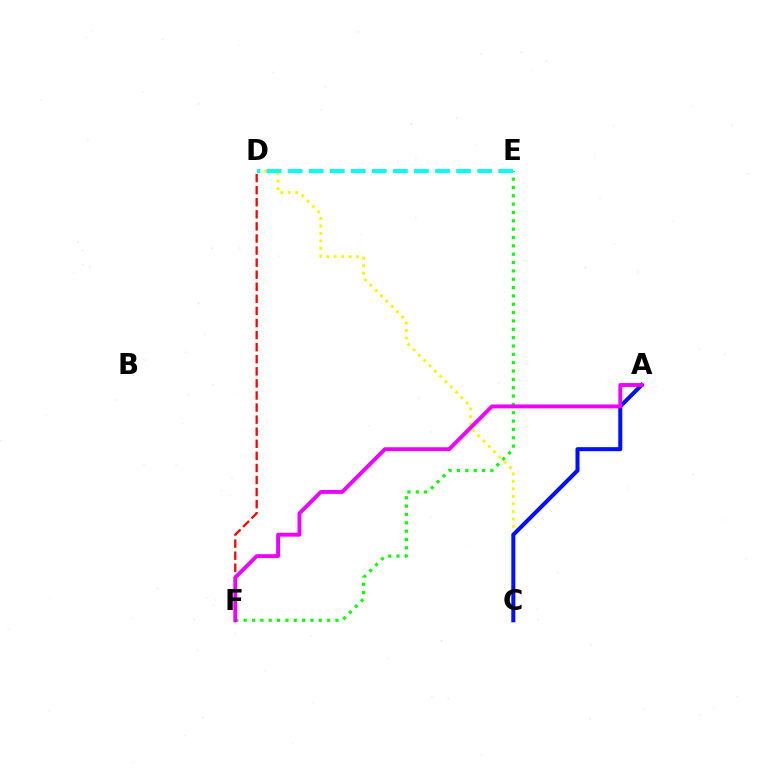{('D', 'F'): [{'color': '#ff0000', 'line_style': 'dashed', 'thickness': 1.64}], ('C', 'D'): [{'color': '#fcf500', 'line_style': 'dotted', 'thickness': 2.04}], ('E', 'F'): [{'color': '#08ff00', 'line_style': 'dotted', 'thickness': 2.27}], ('A', 'C'): [{'color': '#0010ff', 'line_style': 'solid', 'thickness': 2.9}], ('A', 'F'): [{'color': '#ee00ff', 'line_style': 'solid', 'thickness': 2.78}], ('D', 'E'): [{'color': '#00fff6', 'line_style': 'dashed', 'thickness': 2.86}]}